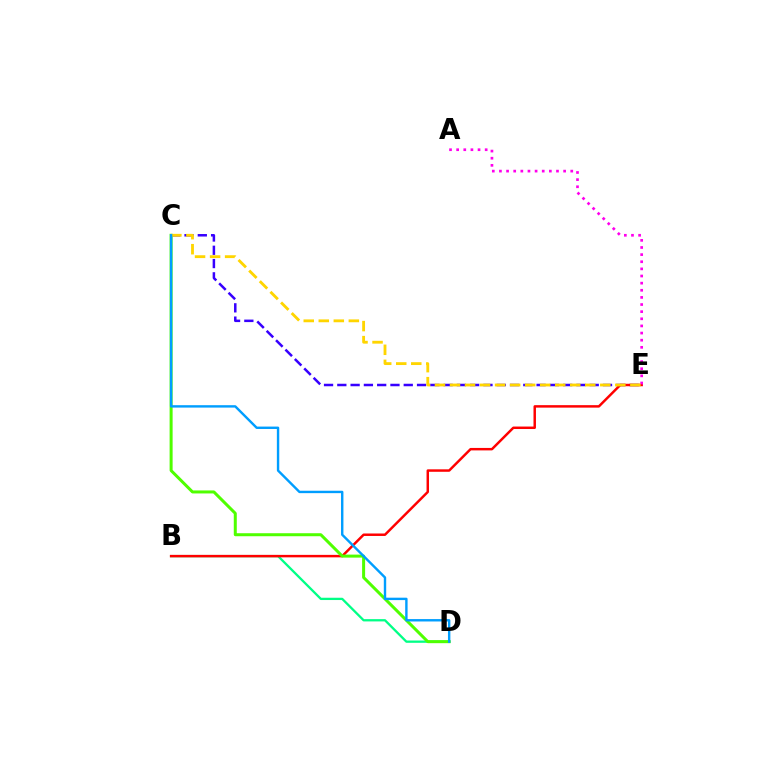{('B', 'D'): [{'color': '#00ff86', 'line_style': 'solid', 'thickness': 1.65}], ('C', 'E'): [{'color': '#3700ff', 'line_style': 'dashed', 'thickness': 1.8}, {'color': '#ffd500', 'line_style': 'dashed', 'thickness': 2.04}], ('B', 'E'): [{'color': '#ff0000', 'line_style': 'solid', 'thickness': 1.78}], ('A', 'E'): [{'color': '#ff00ed', 'line_style': 'dotted', 'thickness': 1.94}], ('C', 'D'): [{'color': '#4fff00', 'line_style': 'solid', 'thickness': 2.17}, {'color': '#009eff', 'line_style': 'solid', 'thickness': 1.73}]}